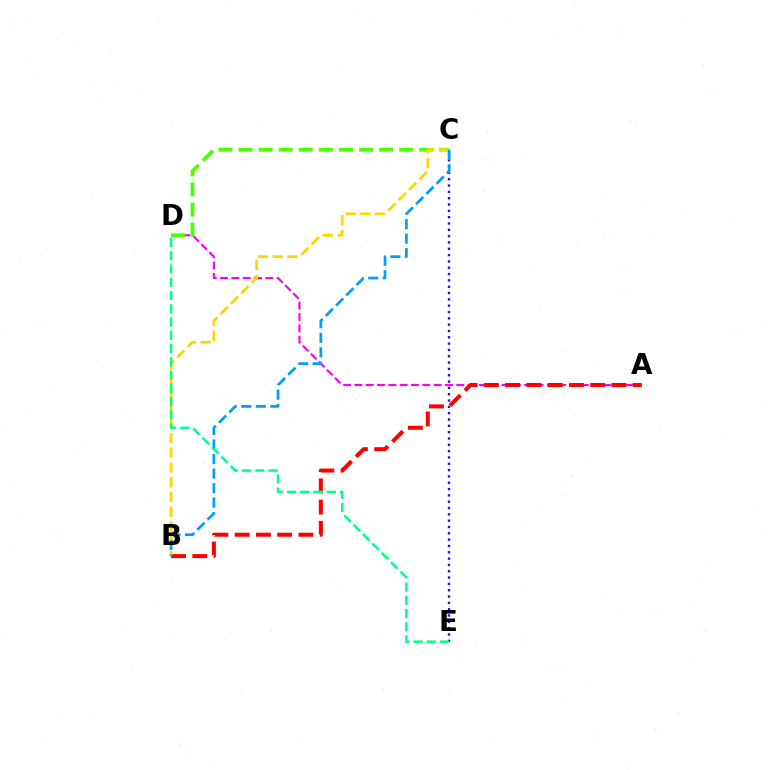{('C', 'E'): [{'color': '#3700ff', 'line_style': 'dotted', 'thickness': 1.72}], ('A', 'D'): [{'color': '#ff00ed', 'line_style': 'dashed', 'thickness': 1.54}], ('A', 'B'): [{'color': '#ff0000', 'line_style': 'dashed', 'thickness': 2.89}], ('C', 'D'): [{'color': '#4fff00', 'line_style': 'dashed', 'thickness': 2.73}], ('B', 'C'): [{'color': '#ffd500', 'line_style': 'dashed', 'thickness': 2.0}, {'color': '#009eff', 'line_style': 'dashed', 'thickness': 1.97}], ('D', 'E'): [{'color': '#00ff86', 'line_style': 'dashed', 'thickness': 1.8}]}